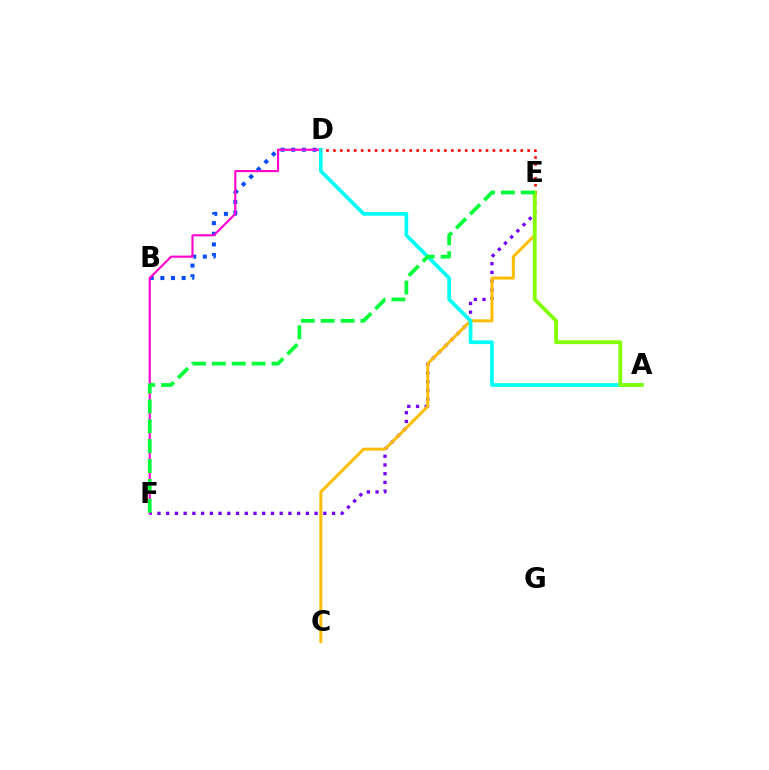{('B', 'D'): [{'color': '#004bff', 'line_style': 'dotted', 'thickness': 2.89}], ('E', 'F'): [{'color': '#7200ff', 'line_style': 'dotted', 'thickness': 2.37}, {'color': '#00ff39', 'line_style': 'dashed', 'thickness': 2.7}], ('D', 'F'): [{'color': '#ff00cf', 'line_style': 'solid', 'thickness': 1.53}], ('C', 'E'): [{'color': '#ffbd00', 'line_style': 'solid', 'thickness': 2.16}], ('A', 'D'): [{'color': '#00fff6', 'line_style': 'solid', 'thickness': 2.65}], ('D', 'E'): [{'color': '#ff0000', 'line_style': 'dotted', 'thickness': 1.88}], ('A', 'E'): [{'color': '#84ff00', 'line_style': 'solid', 'thickness': 2.72}]}